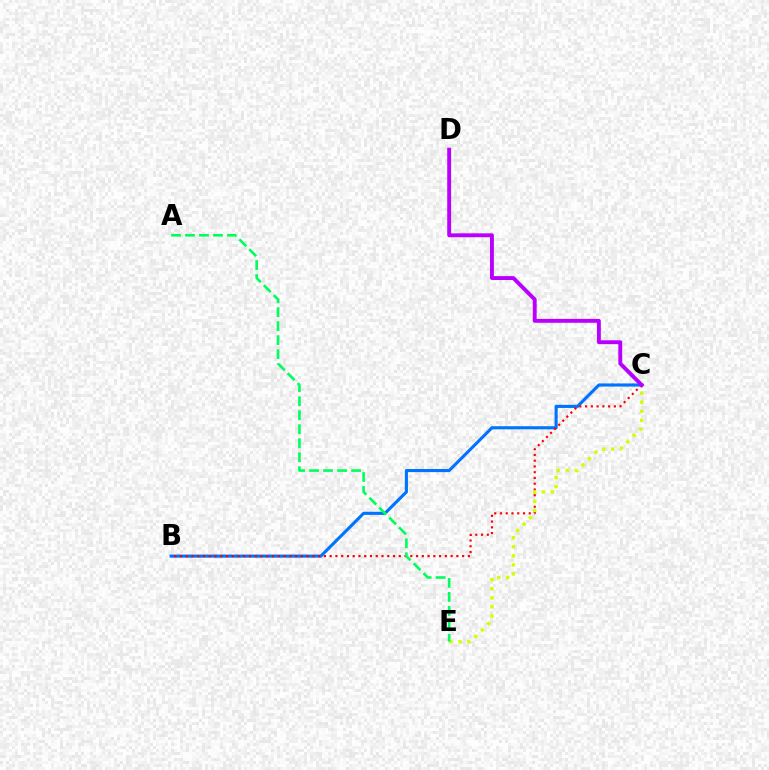{('B', 'C'): [{'color': '#0074ff', 'line_style': 'solid', 'thickness': 2.24}, {'color': '#ff0000', 'line_style': 'dotted', 'thickness': 1.56}], ('C', 'E'): [{'color': '#d1ff00', 'line_style': 'dotted', 'thickness': 2.46}], ('A', 'E'): [{'color': '#00ff5c', 'line_style': 'dashed', 'thickness': 1.9}], ('C', 'D'): [{'color': '#b900ff', 'line_style': 'solid', 'thickness': 2.81}]}